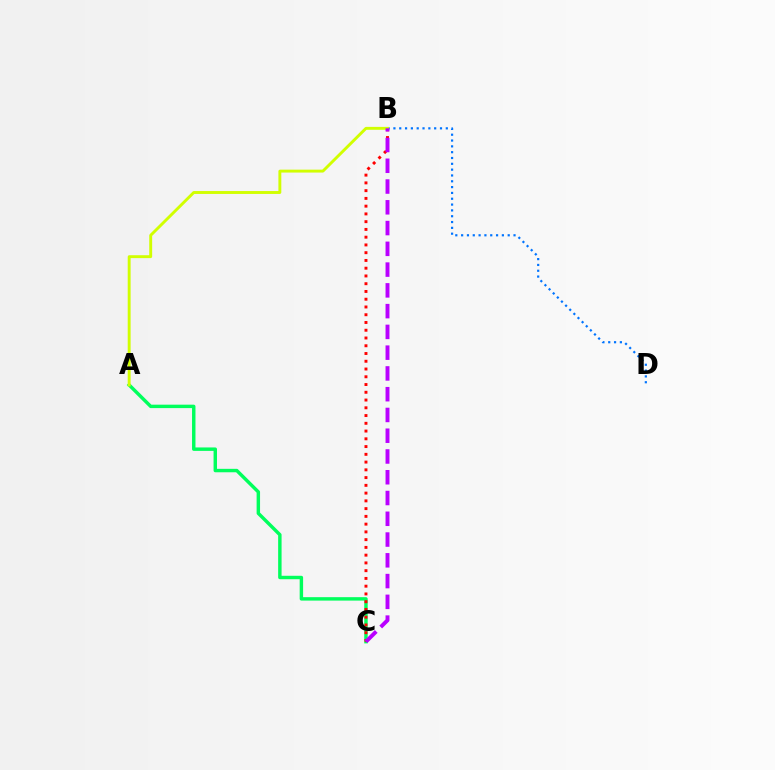{('A', 'C'): [{'color': '#00ff5c', 'line_style': 'solid', 'thickness': 2.47}], ('B', 'D'): [{'color': '#0074ff', 'line_style': 'dotted', 'thickness': 1.58}], ('B', 'C'): [{'color': '#ff0000', 'line_style': 'dotted', 'thickness': 2.11}, {'color': '#b900ff', 'line_style': 'dashed', 'thickness': 2.82}], ('A', 'B'): [{'color': '#d1ff00', 'line_style': 'solid', 'thickness': 2.09}]}